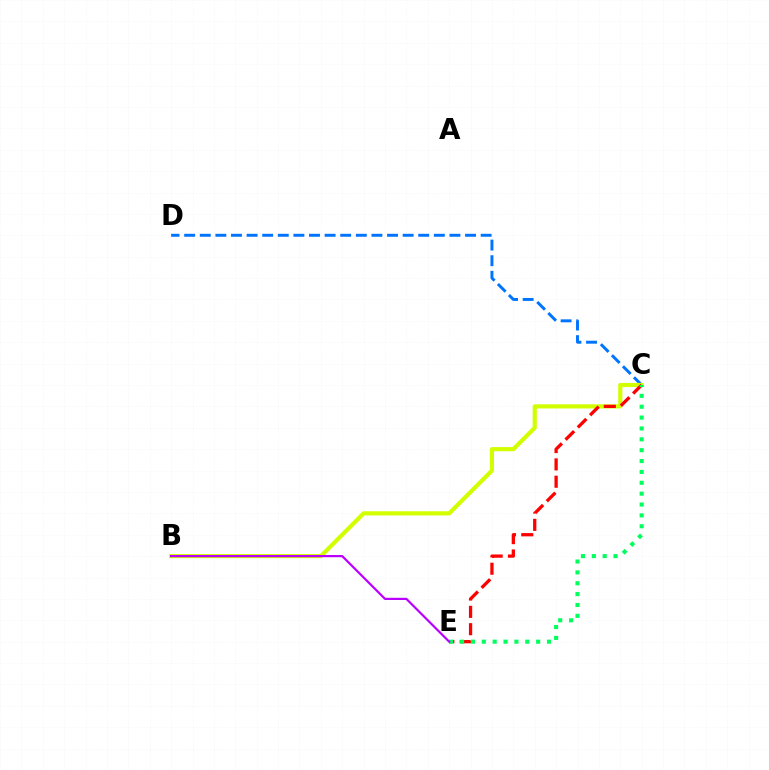{('C', 'D'): [{'color': '#0074ff', 'line_style': 'dashed', 'thickness': 2.12}], ('B', 'C'): [{'color': '#d1ff00', 'line_style': 'solid', 'thickness': 2.99}], ('C', 'E'): [{'color': '#ff0000', 'line_style': 'dashed', 'thickness': 2.35}, {'color': '#00ff5c', 'line_style': 'dotted', 'thickness': 2.95}], ('B', 'E'): [{'color': '#b900ff', 'line_style': 'solid', 'thickness': 1.58}]}